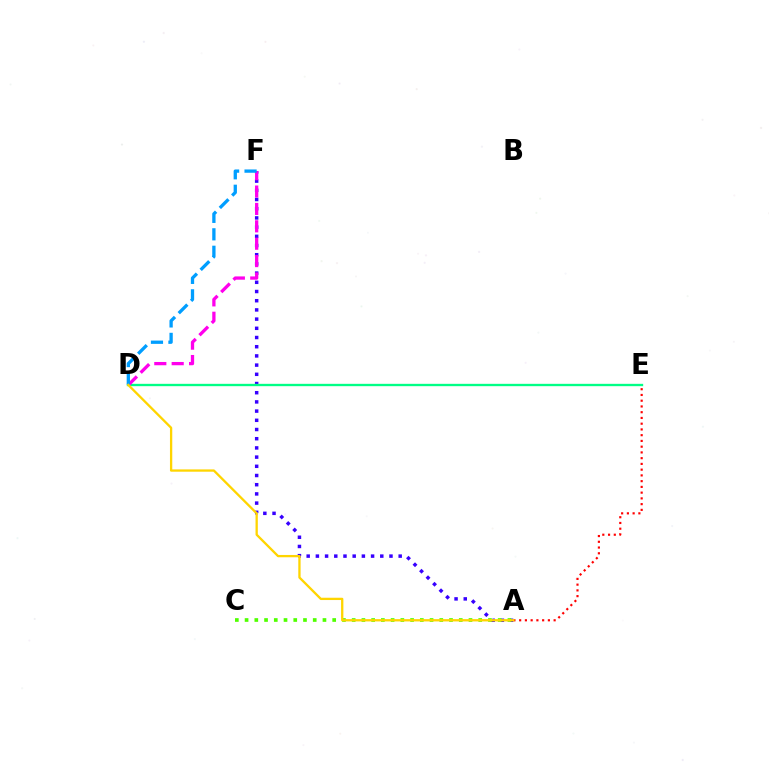{('A', 'F'): [{'color': '#3700ff', 'line_style': 'dotted', 'thickness': 2.5}], ('D', 'E'): [{'color': '#00ff86', 'line_style': 'solid', 'thickness': 1.69}], ('D', 'F'): [{'color': '#ff00ed', 'line_style': 'dashed', 'thickness': 2.36}, {'color': '#009eff', 'line_style': 'dashed', 'thickness': 2.37}], ('A', 'C'): [{'color': '#4fff00', 'line_style': 'dotted', 'thickness': 2.65}], ('A', 'E'): [{'color': '#ff0000', 'line_style': 'dotted', 'thickness': 1.56}], ('A', 'D'): [{'color': '#ffd500', 'line_style': 'solid', 'thickness': 1.66}]}